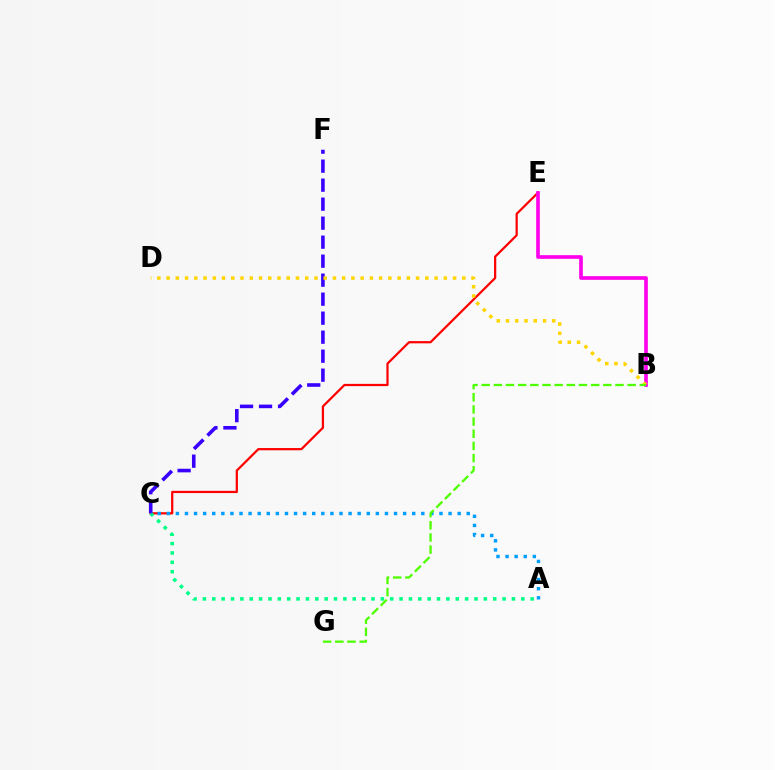{('C', 'E'): [{'color': '#ff0000', 'line_style': 'solid', 'thickness': 1.61}], ('A', 'C'): [{'color': '#00ff86', 'line_style': 'dotted', 'thickness': 2.54}, {'color': '#009eff', 'line_style': 'dotted', 'thickness': 2.47}], ('B', 'E'): [{'color': '#ff00ed', 'line_style': 'solid', 'thickness': 2.63}], ('C', 'F'): [{'color': '#3700ff', 'line_style': 'dashed', 'thickness': 2.58}], ('B', 'D'): [{'color': '#ffd500', 'line_style': 'dotted', 'thickness': 2.51}], ('B', 'G'): [{'color': '#4fff00', 'line_style': 'dashed', 'thickness': 1.65}]}